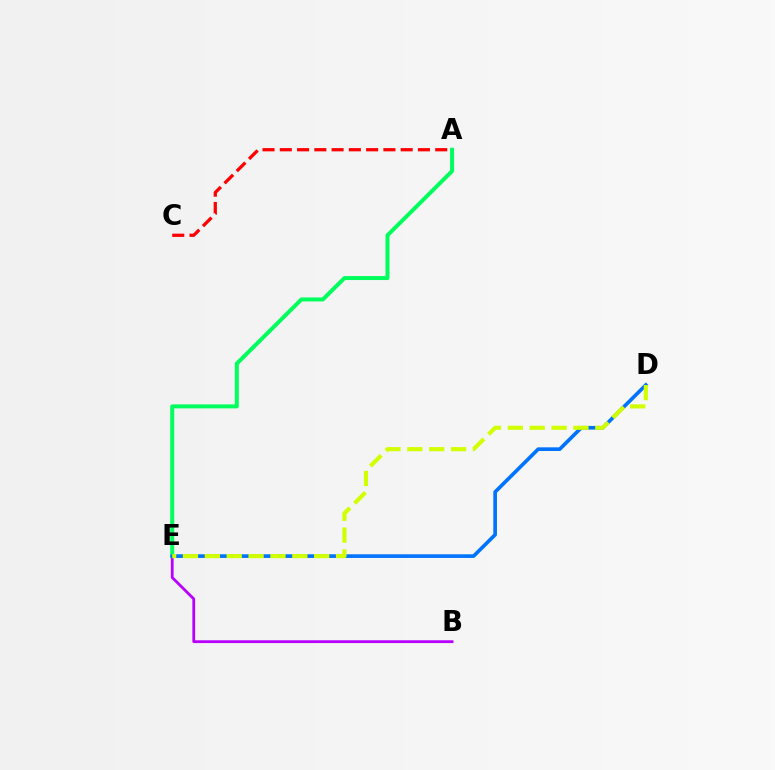{('B', 'E'): [{'color': '#b900ff', 'line_style': 'solid', 'thickness': 2.01}], ('A', 'C'): [{'color': '#ff0000', 'line_style': 'dashed', 'thickness': 2.35}], ('A', 'E'): [{'color': '#00ff5c', 'line_style': 'solid', 'thickness': 2.87}], ('D', 'E'): [{'color': '#0074ff', 'line_style': 'solid', 'thickness': 2.63}, {'color': '#d1ff00', 'line_style': 'dashed', 'thickness': 2.97}]}